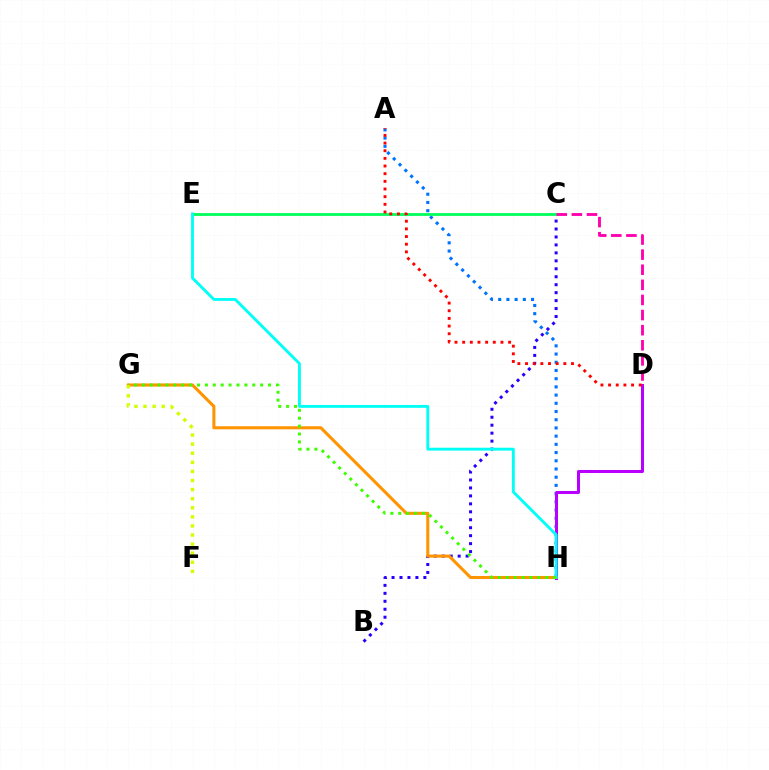{('B', 'C'): [{'color': '#2500ff', 'line_style': 'dotted', 'thickness': 2.16}], ('A', 'H'): [{'color': '#0074ff', 'line_style': 'dotted', 'thickness': 2.23}], ('D', 'H'): [{'color': '#b900ff', 'line_style': 'solid', 'thickness': 2.18}], ('C', 'E'): [{'color': '#00ff5c', 'line_style': 'solid', 'thickness': 2.02}], ('G', 'H'): [{'color': '#ff9400', 'line_style': 'solid', 'thickness': 2.21}, {'color': '#3dff00', 'line_style': 'dotted', 'thickness': 2.14}], ('A', 'D'): [{'color': '#ff0000', 'line_style': 'dotted', 'thickness': 2.08}], ('E', 'H'): [{'color': '#00fff6', 'line_style': 'solid', 'thickness': 2.07}], ('C', 'D'): [{'color': '#ff00ac', 'line_style': 'dashed', 'thickness': 2.05}], ('F', 'G'): [{'color': '#d1ff00', 'line_style': 'dotted', 'thickness': 2.47}]}